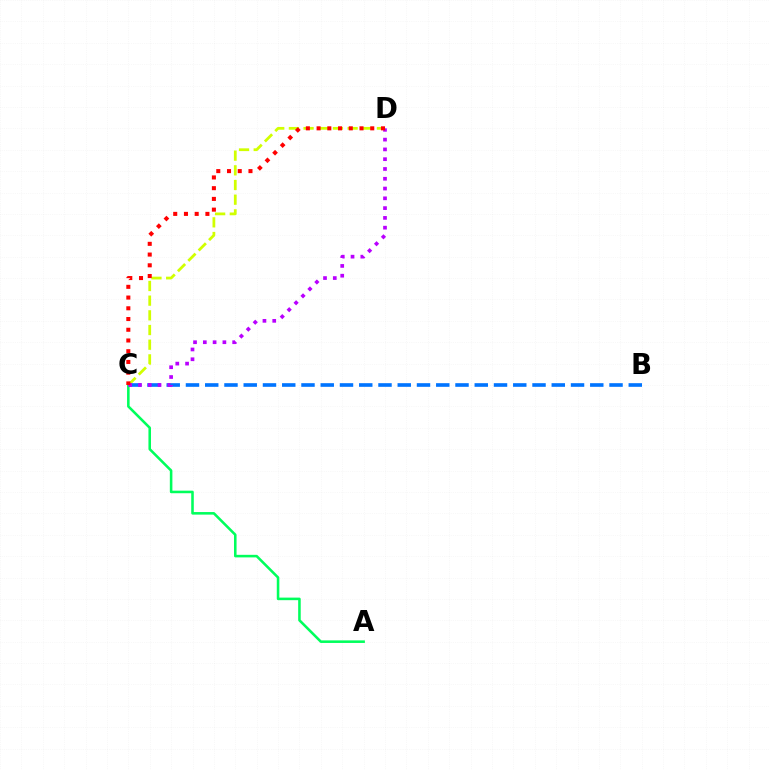{('C', 'D'): [{'color': '#d1ff00', 'line_style': 'dashed', 'thickness': 1.99}, {'color': '#b900ff', 'line_style': 'dotted', 'thickness': 2.66}, {'color': '#ff0000', 'line_style': 'dotted', 'thickness': 2.92}], ('B', 'C'): [{'color': '#0074ff', 'line_style': 'dashed', 'thickness': 2.62}], ('A', 'C'): [{'color': '#00ff5c', 'line_style': 'solid', 'thickness': 1.85}]}